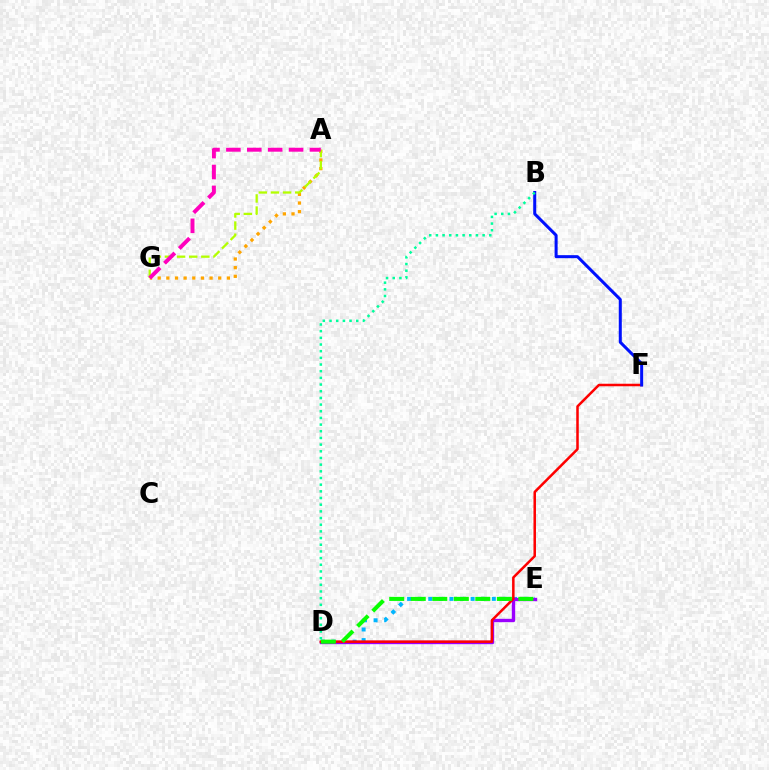{('D', 'E'): [{'color': '#00b5ff', 'line_style': 'dotted', 'thickness': 2.88}, {'color': '#9b00ff', 'line_style': 'solid', 'thickness': 2.42}, {'color': '#08ff00', 'line_style': 'dashed', 'thickness': 2.92}], ('A', 'G'): [{'color': '#ffa500', 'line_style': 'dotted', 'thickness': 2.35}, {'color': '#b3ff00', 'line_style': 'dashed', 'thickness': 1.65}, {'color': '#ff00bd', 'line_style': 'dashed', 'thickness': 2.84}], ('D', 'F'): [{'color': '#ff0000', 'line_style': 'solid', 'thickness': 1.81}], ('B', 'F'): [{'color': '#0010ff', 'line_style': 'solid', 'thickness': 2.18}], ('B', 'D'): [{'color': '#00ff9d', 'line_style': 'dotted', 'thickness': 1.81}]}